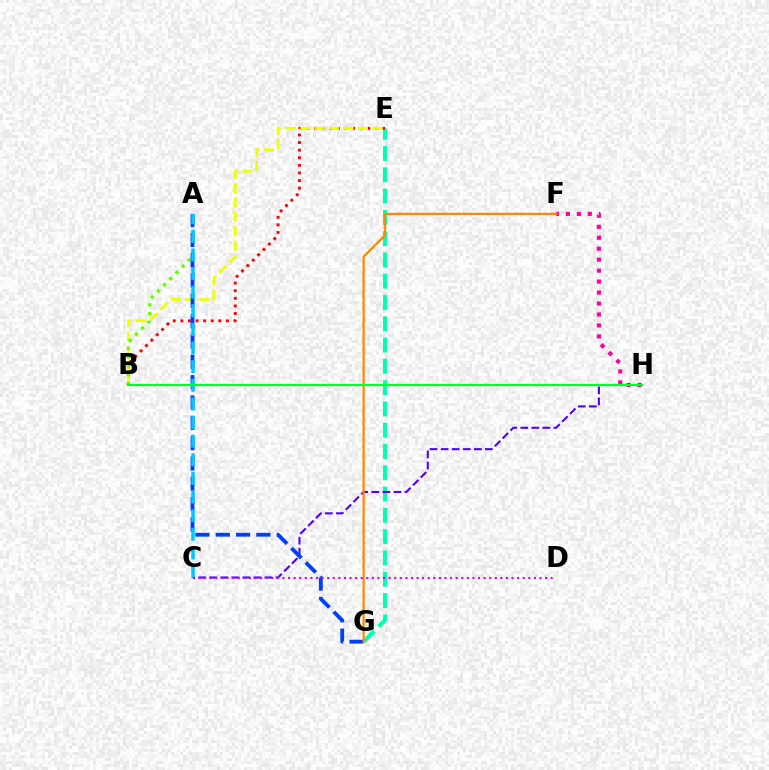{('E', 'G'): [{'color': '#00ffaf', 'line_style': 'dashed', 'thickness': 2.89}], ('F', 'H'): [{'color': '#ff00a0', 'line_style': 'dotted', 'thickness': 2.98}], ('B', 'E'): [{'color': '#ff0000', 'line_style': 'dotted', 'thickness': 2.06}, {'color': '#eeff00', 'line_style': 'dashed', 'thickness': 1.96}], ('C', 'H'): [{'color': '#4f00ff', 'line_style': 'dashed', 'thickness': 1.5}], ('A', 'B'): [{'color': '#66ff00', 'line_style': 'dotted', 'thickness': 2.37}], ('A', 'G'): [{'color': '#003fff', 'line_style': 'dashed', 'thickness': 2.76}], ('F', 'G'): [{'color': '#ff8800', 'line_style': 'solid', 'thickness': 1.61}], ('A', 'C'): [{'color': '#00c7ff', 'line_style': 'dashed', 'thickness': 2.53}], ('B', 'H'): [{'color': '#00ff27', 'line_style': 'solid', 'thickness': 1.55}], ('C', 'D'): [{'color': '#d600ff', 'line_style': 'dotted', 'thickness': 1.52}]}